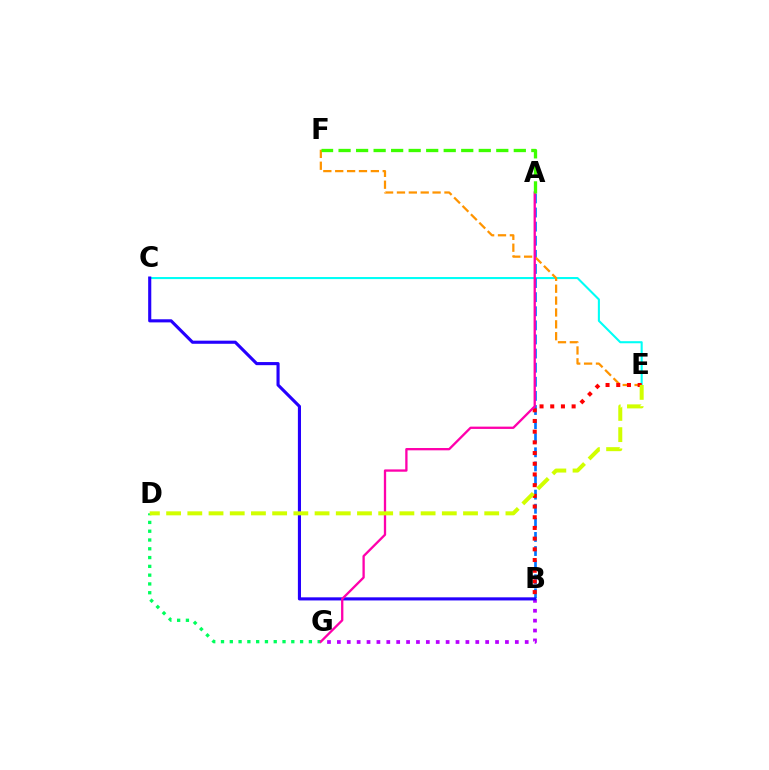{('B', 'G'): [{'color': '#b900ff', 'line_style': 'dotted', 'thickness': 2.69}], ('C', 'E'): [{'color': '#00fff6', 'line_style': 'solid', 'thickness': 1.5}], ('A', 'B'): [{'color': '#0074ff', 'line_style': 'dashed', 'thickness': 1.92}], ('E', 'F'): [{'color': '#ff9400', 'line_style': 'dashed', 'thickness': 1.61}], ('B', 'C'): [{'color': '#2500ff', 'line_style': 'solid', 'thickness': 2.24}], ('B', 'E'): [{'color': '#ff0000', 'line_style': 'dotted', 'thickness': 2.91}], ('D', 'G'): [{'color': '#00ff5c', 'line_style': 'dotted', 'thickness': 2.39}], ('A', 'G'): [{'color': '#ff00ac', 'line_style': 'solid', 'thickness': 1.66}], ('D', 'E'): [{'color': '#d1ff00', 'line_style': 'dashed', 'thickness': 2.88}], ('A', 'F'): [{'color': '#3dff00', 'line_style': 'dashed', 'thickness': 2.38}]}